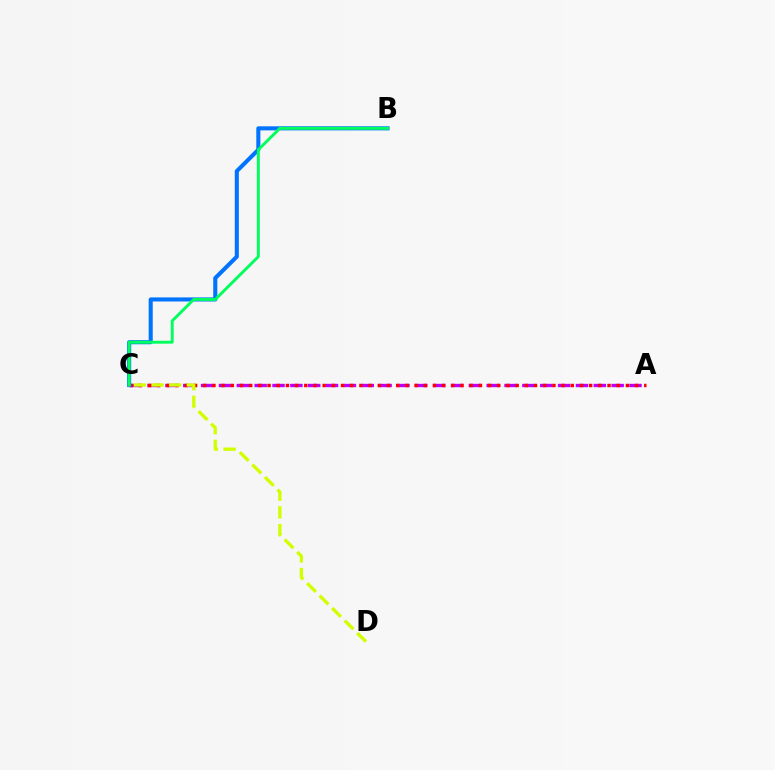{('A', 'C'): [{'color': '#b900ff', 'line_style': 'dashed', 'thickness': 2.42}, {'color': '#ff0000', 'line_style': 'dotted', 'thickness': 2.5}], ('B', 'C'): [{'color': '#0074ff', 'line_style': 'solid', 'thickness': 2.93}, {'color': '#00ff5c', 'line_style': 'solid', 'thickness': 2.1}], ('C', 'D'): [{'color': '#d1ff00', 'line_style': 'dashed', 'thickness': 2.4}]}